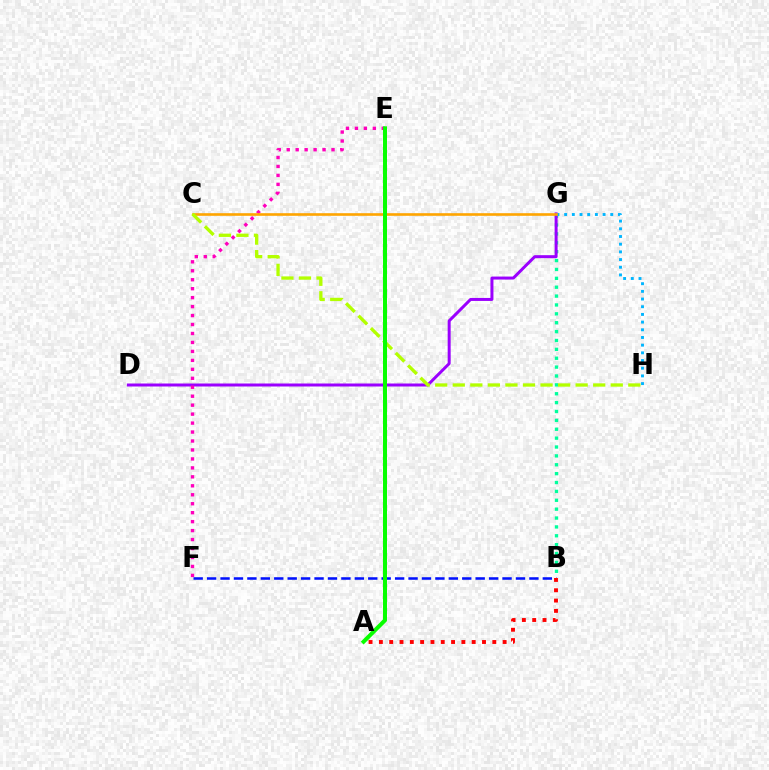{('B', 'G'): [{'color': '#00ff9d', 'line_style': 'dotted', 'thickness': 2.41}], ('D', 'G'): [{'color': '#9b00ff', 'line_style': 'solid', 'thickness': 2.15}], ('B', 'F'): [{'color': '#0010ff', 'line_style': 'dashed', 'thickness': 1.82}], ('G', 'H'): [{'color': '#00b5ff', 'line_style': 'dotted', 'thickness': 2.09}], ('E', 'F'): [{'color': '#ff00bd', 'line_style': 'dotted', 'thickness': 2.43}], ('C', 'G'): [{'color': '#ffa500', 'line_style': 'solid', 'thickness': 1.89}], ('A', 'B'): [{'color': '#ff0000', 'line_style': 'dotted', 'thickness': 2.8}], ('C', 'H'): [{'color': '#b3ff00', 'line_style': 'dashed', 'thickness': 2.38}], ('A', 'E'): [{'color': '#08ff00', 'line_style': 'solid', 'thickness': 2.89}]}